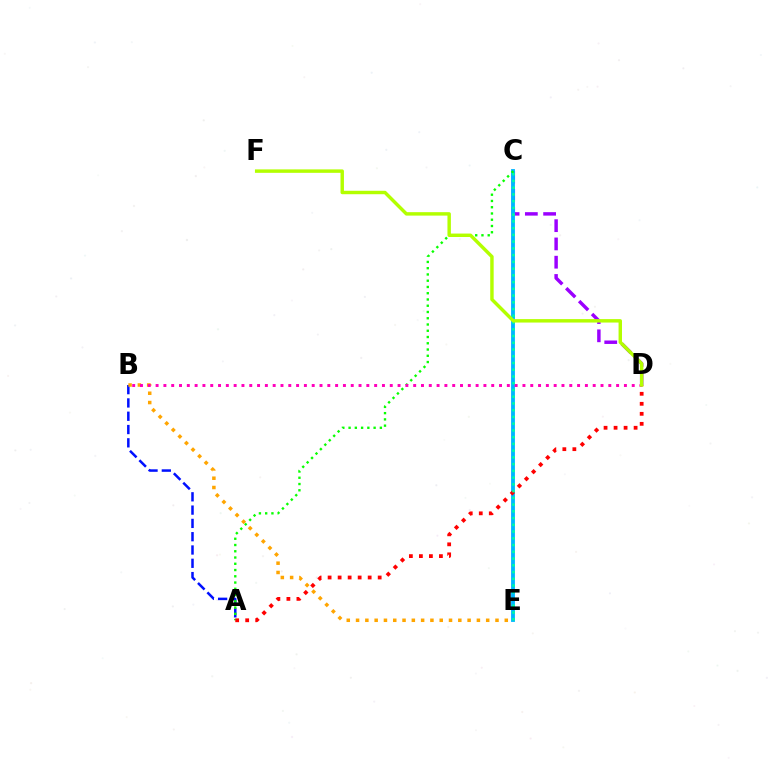{('C', 'D'): [{'color': '#9b00ff', 'line_style': 'dashed', 'thickness': 2.48}], ('A', 'B'): [{'color': '#0010ff', 'line_style': 'dashed', 'thickness': 1.81}], ('C', 'E'): [{'color': '#00b5ff', 'line_style': 'solid', 'thickness': 2.76}, {'color': '#00ff9d', 'line_style': 'dotted', 'thickness': 1.83}], ('A', 'C'): [{'color': '#08ff00', 'line_style': 'dotted', 'thickness': 1.7}], ('B', 'E'): [{'color': '#ffa500', 'line_style': 'dotted', 'thickness': 2.53}], ('B', 'D'): [{'color': '#ff00bd', 'line_style': 'dotted', 'thickness': 2.12}], ('A', 'D'): [{'color': '#ff0000', 'line_style': 'dotted', 'thickness': 2.72}], ('D', 'F'): [{'color': '#b3ff00', 'line_style': 'solid', 'thickness': 2.48}]}